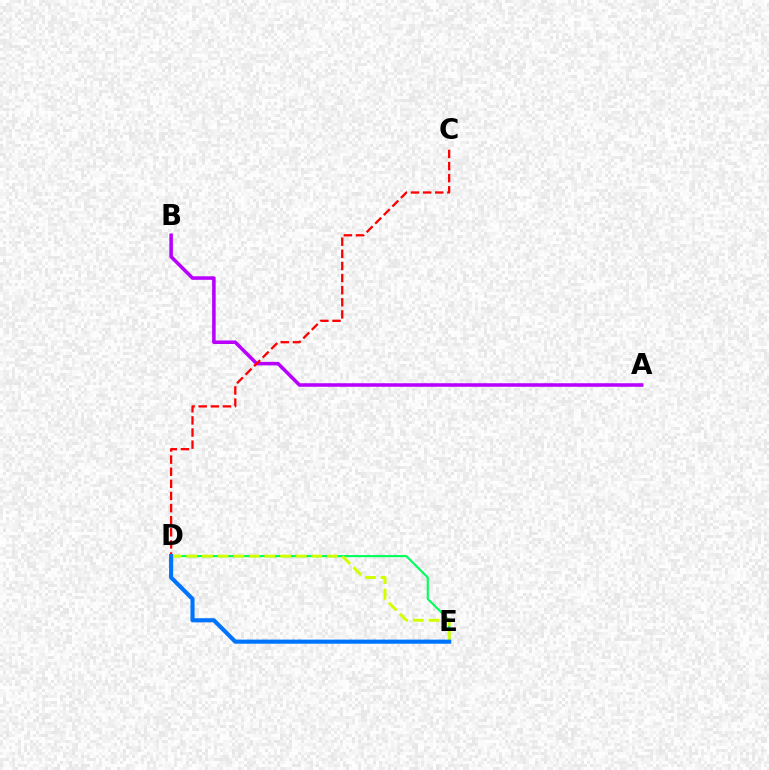{('A', 'B'): [{'color': '#b900ff', 'line_style': 'solid', 'thickness': 2.55}], ('C', 'D'): [{'color': '#ff0000', 'line_style': 'dashed', 'thickness': 1.65}], ('D', 'E'): [{'color': '#00ff5c', 'line_style': 'solid', 'thickness': 1.53}, {'color': '#d1ff00', 'line_style': 'dashed', 'thickness': 2.12}, {'color': '#0074ff', 'line_style': 'solid', 'thickness': 2.96}]}